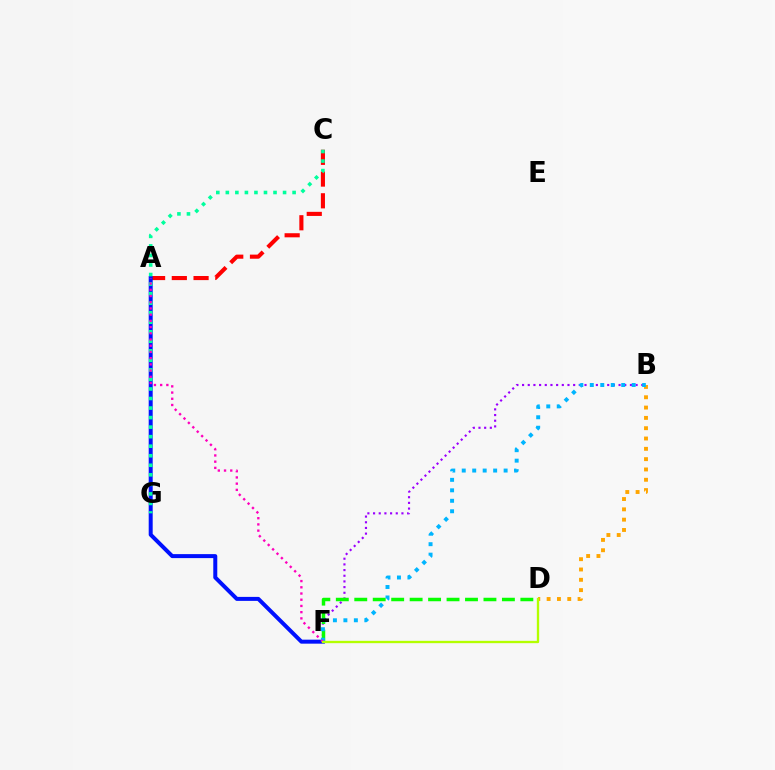{('B', 'F'): [{'color': '#9b00ff', 'line_style': 'dotted', 'thickness': 1.54}, {'color': '#00b5ff', 'line_style': 'dotted', 'thickness': 2.84}], ('D', 'F'): [{'color': '#08ff00', 'line_style': 'dashed', 'thickness': 2.51}, {'color': '#b3ff00', 'line_style': 'solid', 'thickness': 1.68}], ('B', 'D'): [{'color': '#ffa500', 'line_style': 'dotted', 'thickness': 2.8}], ('A', 'C'): [{'color': '#ff0000', 'line_style': 'dashed', 'thickness': 2.95}], ('A', 'F'): [{'color': '#0010ff', 'line_style': 'solid', 'thickness': 2.87}, {'color': '#ff00bd', 'line_style': 'dotted', 'thickness': 1.69}], ('C', 'G'): [{'color': '#00ff9d', 'line_style': 'dotted', 'thickness': 2.59}]}